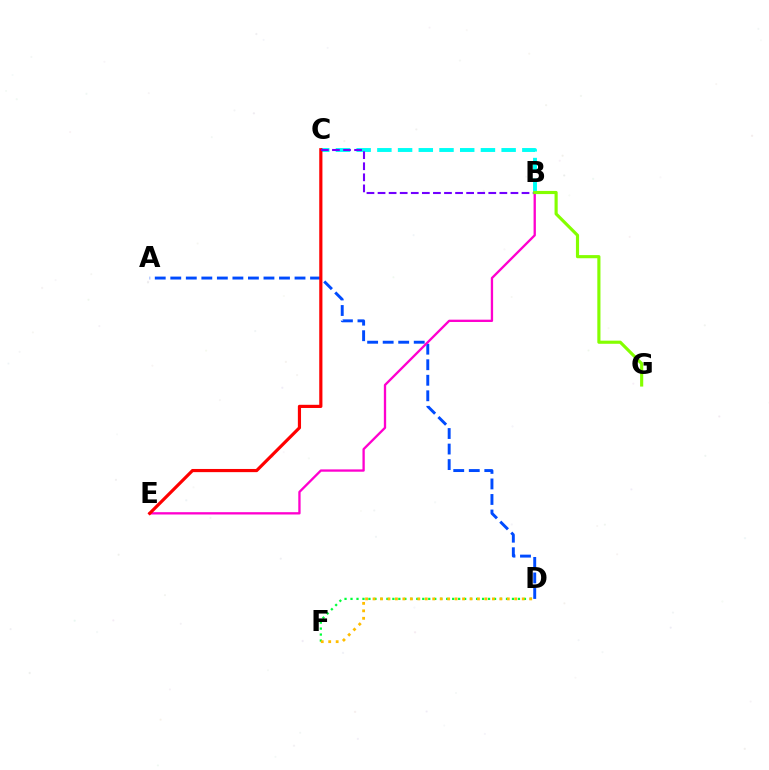{('B', 'C'): [{'color': '#00fff6', 'line_style': 'dashed', 'thickness': 2.81}, {'color': '#7200ff', 'line_style': 'dashed', 'thickness': 1.5}], ('A', 'D'): [{'color': '#004bff', 'line_style': 'dashed', 'thickness': 2.11}], ('B', 'E'): [{'color': '#ff00cf', 'line_style': 'solid', 'thickness': 1.67}], ('C', 'E'): [{'color': '#ff0000', 'line_style': 'solid', 'thickness': 2.29}], ('B', 'G'): [{'color': '#84ff00', 'line_style': 'solid', 'thickness': 2.26}], ('D', 'F'): [{'color': '#00ff39', 'line_style': 'dotted', 'thickness': 1.62}, {'color': '#ffbd00', 'line_style': 'dotted', 'thickness': 2.03}]}